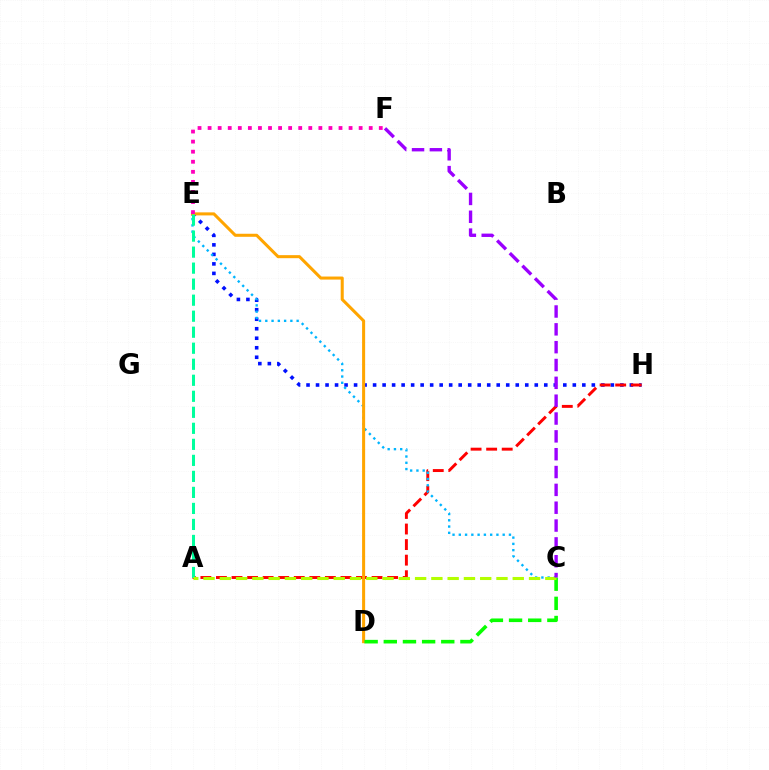{('E', 'H'): [{'color': '#0010ff', 'line_style': 'dotted', 'thickness': 2.58}], ('A', 'H'): [{'color': '#ff0000', 'line_style': 'dashed', 'thickness': 2.11}], ('C', 'E'): [{'color': '#00b5ff', 'line_style': 'dotted', 'thickness': 1.7}], ('D', 'E'): [{'color': '#ffa500', 'line_style': 'solid', 'thickness': 2.19}], ('C', 'D'): [{'color': '#08ff00', 'line_style': 'dashed', 'thickness': 2.6}], ('A', 'E'): [{'color': '#00ff9d', 'line_style': 'dashed', 'thickness': 2.18}], ('E', 'F'): [{'color': '#ff00bd', 'line_style': 'dotted', 'thickness': 2.74}], ('A', 'C'): [{'color': '#b3ff00', 'line_style': 'dashed', 'thickness': 2.21}], ('C', 'F'): [{'color': '#9b00ff', 'line_style': 'dashed', 'thickness': 2.42}]}